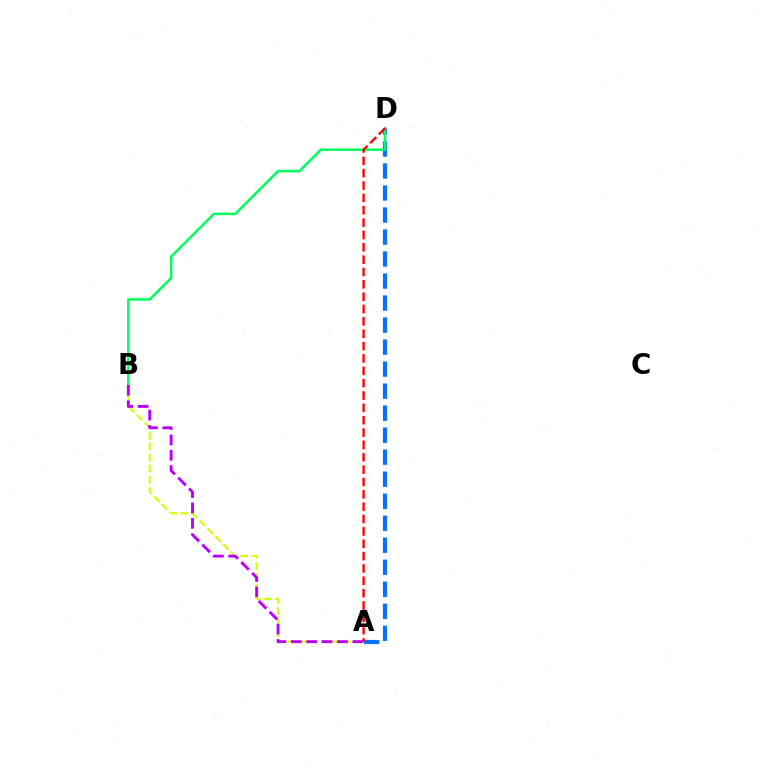{('A', 'B'): [{'color': '#d1ff00', 'line_style': 'dashed', 'thickness': 1.51}, {'color': '#b900ff', 'line_style': 'dashed', 'thickness': 2.09}], ('A', 'D'): [{'color': '#0074ff', 'line_style': 'dashed', 'thickness': 2.99}, {'color': '#ff0000', 'line_style': 'dashed', 'thickness': 1.68}], ('B', 'D'): [{'color': '#00ff5c', 'line_style': 'solid', 'thickness': 1.81}]}